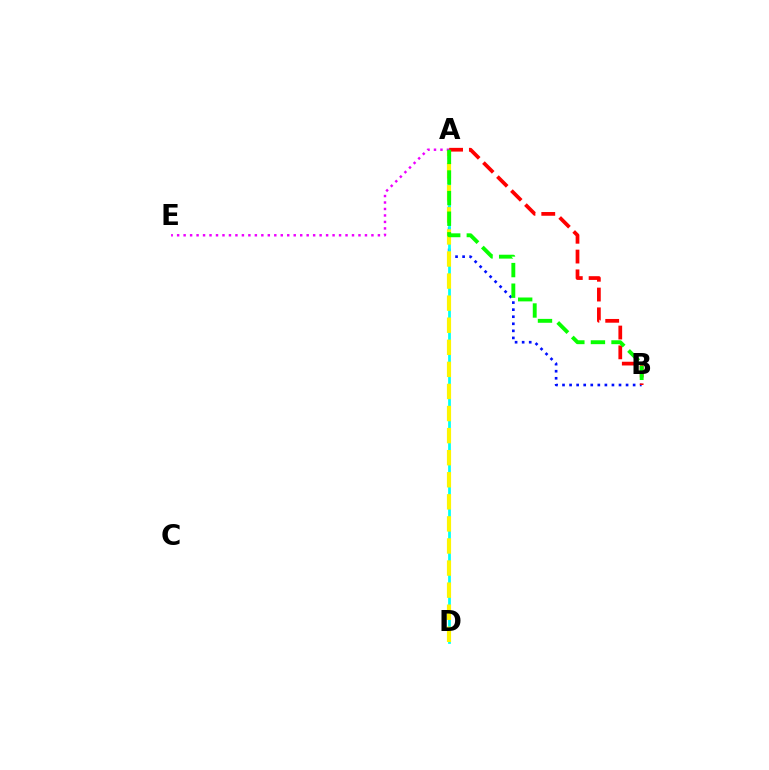{('A', 'B'): [{'color': '#0010ff', 'line_style': 'dotted', 'thickness': 1.92}, {'color': '#ff0000', 'line_style': 'dashed', 'thickness': 2.69}, {'color': '#08ff00', 'line_style': 'dashed', 'thickness': 2.8}], ('A', 'D'): [{'color': '#00fff6', 'line_style': 'solid', 'thickness': 1.97}, {'color': '#fcf500', 'line_style': 'dashed', 'thickness': 3.0}], ('A', 'E'): [{'color': '#ee00ff', 'line_style': 'dotted', 'thickness': 1.76}]}